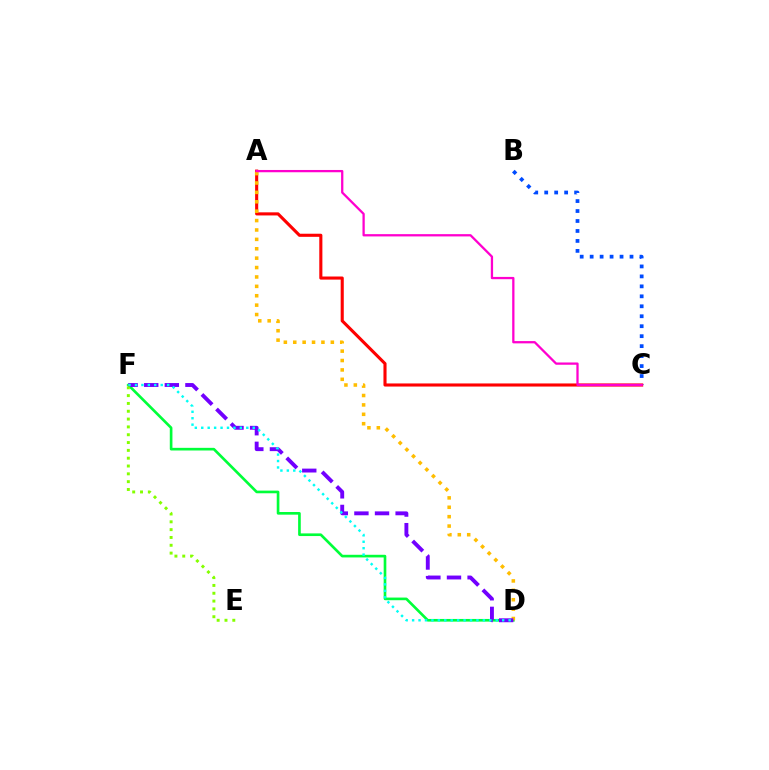{('D', 'F'): [{'color': '#00ff39', 'line_style': 'solid', 'thickness': 1.91}, {'color': '#7200ff', 'line_style': 'dashed', 'thickness': 2.8}, {'color': '#00fff6', 'line_style': 'dotted', 'thickness': 1.75}], ('B', 'C'): [{'color': '#004bff', 'line_style': 'dotted', 'thickness': 2.71}], ('A', 'C'): [{'color': '#ff0000', 'line_style': 'solid', 'thickness': 2.23}, {'color': '#ff00cf', 'line_style': 'solid', 'thickness': 1.64}], ('A', 'D'): [{'color': '#ffbd00', 'line_style': 'dotted', 'thickness': 2.55}], ('E', 'F'): [{'color': '#84ff00', 'line_style': 'dotted', 'thickness': 2.13}]}